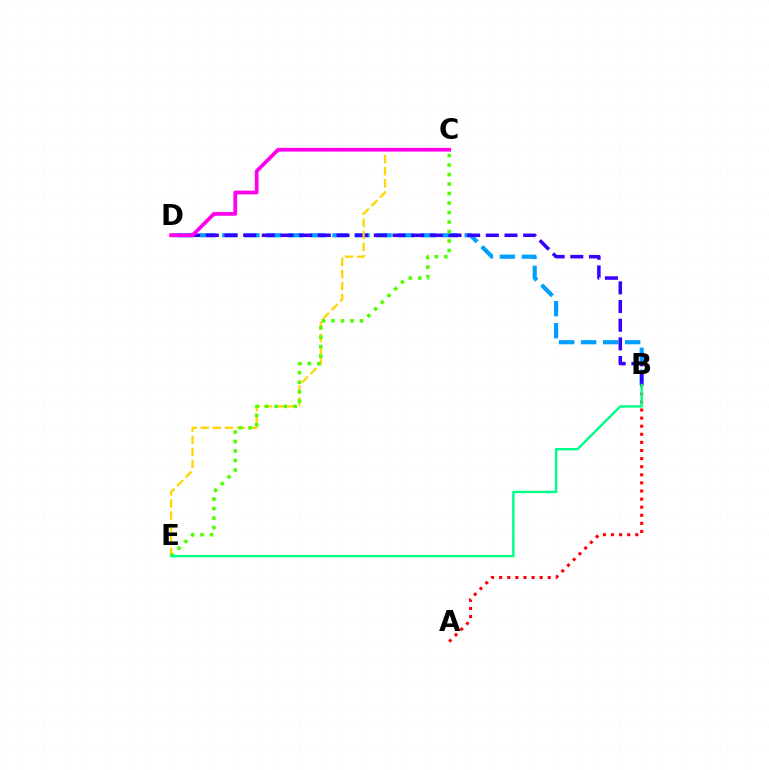{('B', 'D'): [{'color': '#009eff', 'line_style': 'dashed', 'thickness': 2.99}, {'color': '#3700ff', 'line_style': 'dashed', 'thickness': 2.54}], ('A', 'B'): [{'color': '#ff0000', 'line_style': 'dotted', 'thickness': 2.2}], ('C', 'E'): [{'color': '#ffd500', 'line_style': 'dashed', 'thickness': 1.64}, {'color': '#4fff00', 'line_style': 'dotted', 'thickness': 2.58}], ('C', 'D'): [{'color': '#ff00ed', 'line_style': 'solid', 'thickness': 2.7}], ('B', 'E'): [{'color': '#00ff86', 'line_style': 'solid', 'thickness': 1.74}]}